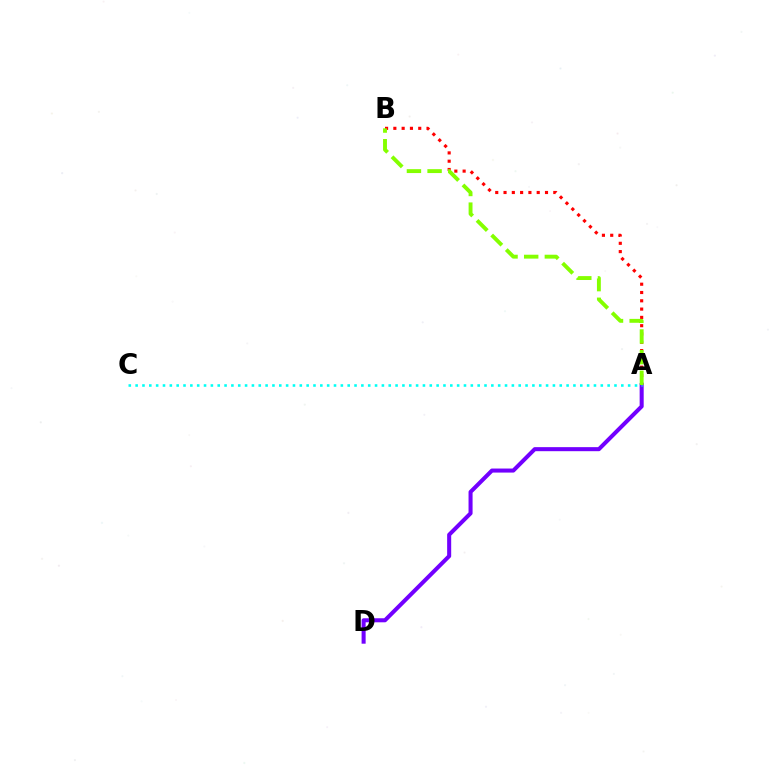{('A', 'B'): [{'color': '#ff0000', 'line_style': 'dotted', 'thickness': 2.25}, {'color': '#84ff00', 'line_style': 'dashed', 'thickness': 2.81}], ('A', 'D'): [{'color': '#7200ff', 'line_style': 'solid', 'thickness': 2.91}], ('A', 'C'): [{'color': '#00fff6', 'line_style': 'dotted', 'thickness': 1.86}]}